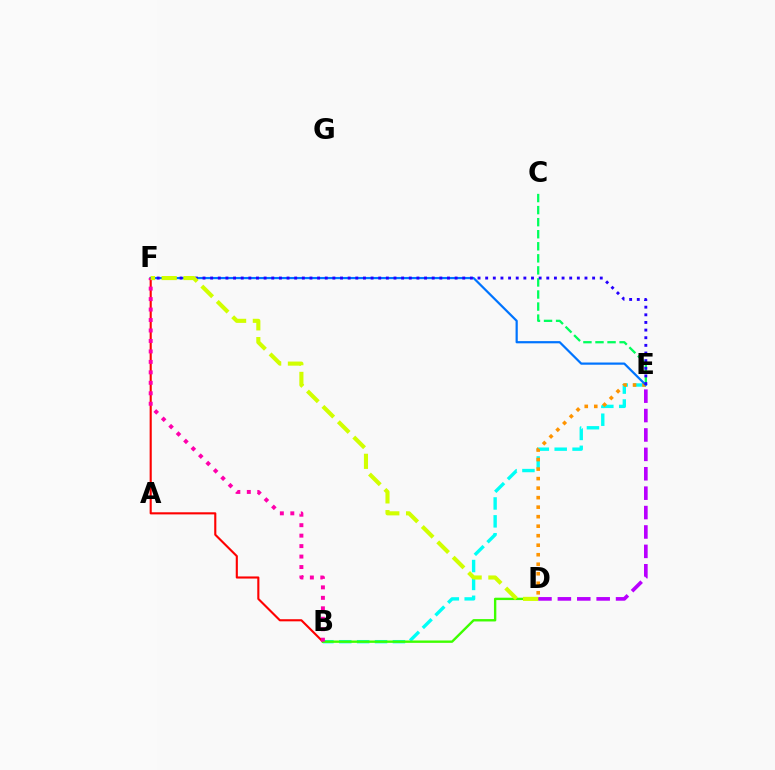{('B', 'F'): [{'color': '#ff0000', 'line_style': 'solid', 'thickness': 1.52}, {'color': '#ff00ac', 'line_style': 'dotted', 'thickness': 2.84}], ('B', 'E'): [{'color': '#00fff6', 'line_style': 'dashed', 'thickness': 2.43}], ('B', 'D'): [{'color': '#3dff00', 'line_style': 'solid', 'thickness': 1.71}], ('D', 'E'): [{'color': '#ff9400', 'line_style': 'dotted', 'thickness': 2.59}, {'color': '#b900ff', 'line_style': 'dashed', 'thickness': 2.64}], ('E', 'F'): [{'color': '#0074ff', 'line_style': 'solid', 'thickness': 1.59}, {'color': '#2500ff', 'line_style': 'dotted', 'thickness': 2.08}], ('C', 'E'): [{'color': '#00ff5c', 'line_style': 'dashed', 'thickness': 1.64}], ('D', 'F'): [{'color': '#d1ff00', 'line_style': 'dashed', 'thickness': 2.96}]}